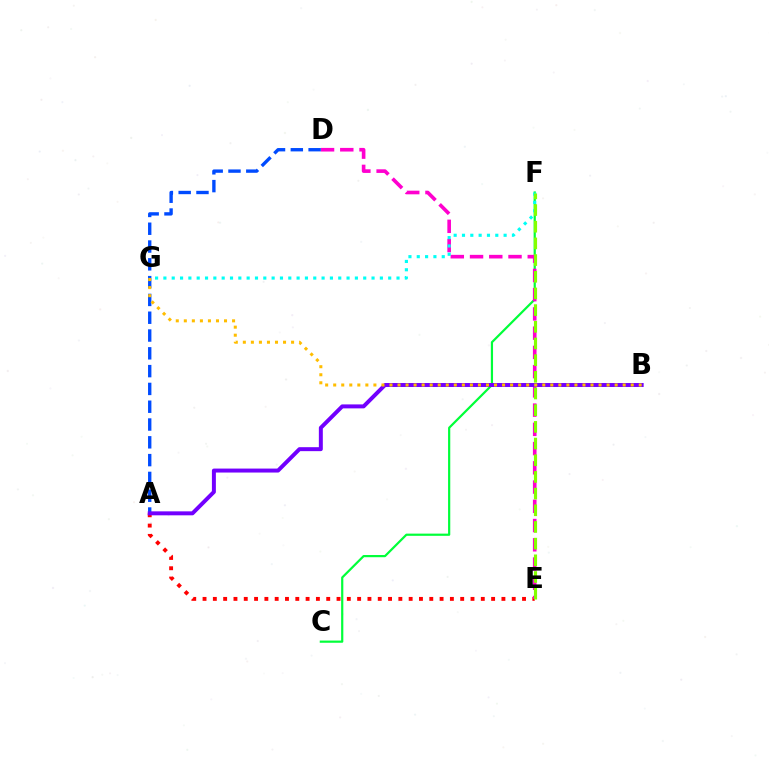{('A', 'E'): [{'color': '#ff0000', 'line_style': 'dotted', 'thickness': 2.8}], ('C', 'F'): [{'color': '#00ff39', 'line_style': 'solid', 'thickness': 1.58}], ('D', 'E'): [{'color': '#ff00cf', 'line_style': 'dashed', 'thickness': 2.61}], ('A', 'D'): [{'color': '#004bff', 'line_style': 'dashed', 'thickness': 2.42}], ('A', 'B'): [{'color': '#7200ff', 'line_style': 'solid', 'thickness': 2.86}], ('F', 'G'): [{'color': '#00fff6', 'line_style': 'dotted', 'thickness': 2.26}], ('B', 'G'): [{'color': '#ffbd00', 'line_style': 'dotted', 'thickness': 2.18}], ('E', 'F'): [{'color': '#84ff00', 'line_style': 'dashed', 'thickness': 2.27}]}